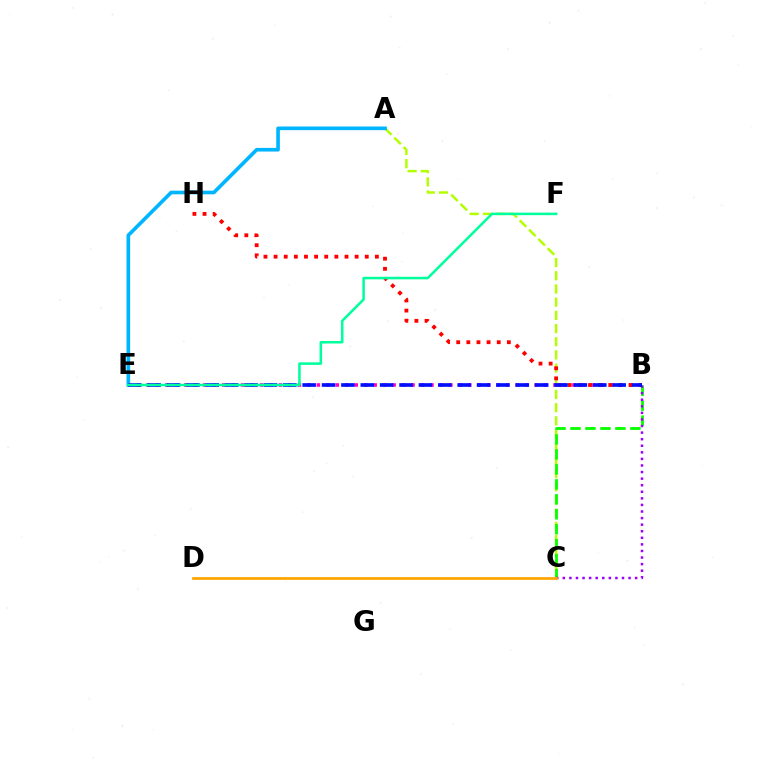{('A', 'C'): [{'color': '#b3ff00', 'line_style': 'dashed', 'thickness': 1.79}], ('B', 'E'): [{'color': '#ff00bd', 'line_style': 'dotted', 'thickness': 2.57}, {'color': '#0010ff', 'line_style': 'dashed', 'thickness': 2.63}], ('A', 'E'): [{'color': '#00b5ff', 'line_style': 'solid', 'thickness': 2.62}], ('B', 'C'): [{'color': '#08ff00', 'line_style': 'dashed', 'thickness': 2.03}, {'color': '#9b00ff', 'line_style': 'dotted', 'thickness': 1.79}], ('B', 'H'): [{'color': '#ff0000', 'line_style': 'dotted', 'thickness': 2.75}], ('E', 'F'): [{'color': '#00ff9d', 'line_style': 'solid', 'thickness': 1.83}], ('C', 'D'): [{'color': '#ffa500', 'line_style': 'solid', 'thickness': 1.97}]}